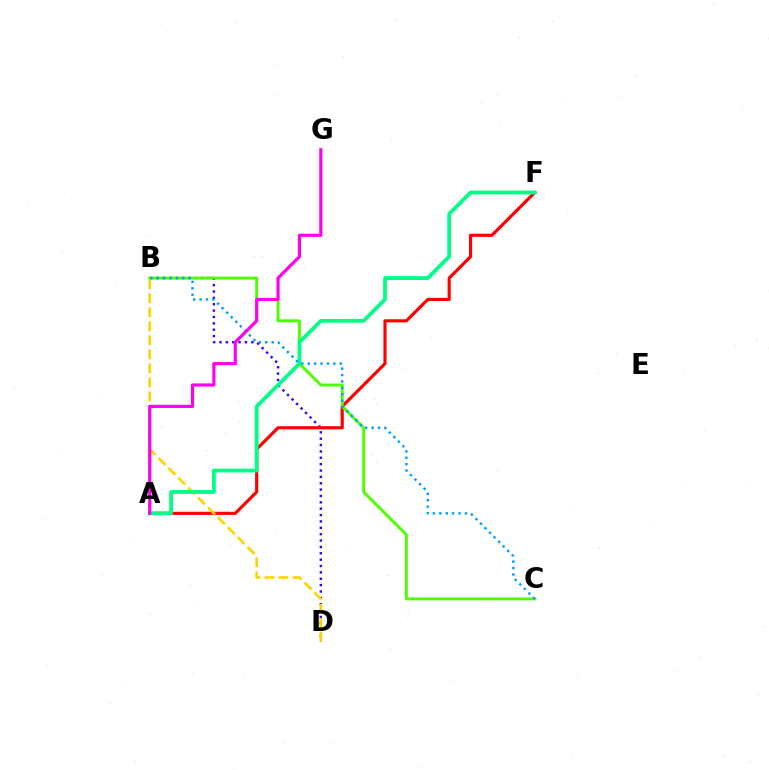{('B', 'D'): [{'color': '#3700ff', 'line_style': 'dotted', 'thickness': 1.73}, {'color': '#ffd500', 'line_style': 'dashed', 'thickness': 1.9}], ('A', 'F'): [{'color': '#ff0000', 'line_style': 'solid', 'thickness': 2.26}, {'color': '#00ff86', 'line_style': 'solid', 'thickness': 2.72}], ('B', 'C'): [{'color': '#4fff00', 'line_style': 'solid', 'thickness': 2.11}, {'color': '#009eff', 'line_style': 'dotted', 'thickness': 1.74}], ('A', 'G'): [{'color': '#ff00ed', 'line_style': 'solid', 'thickness': 2.27}]}